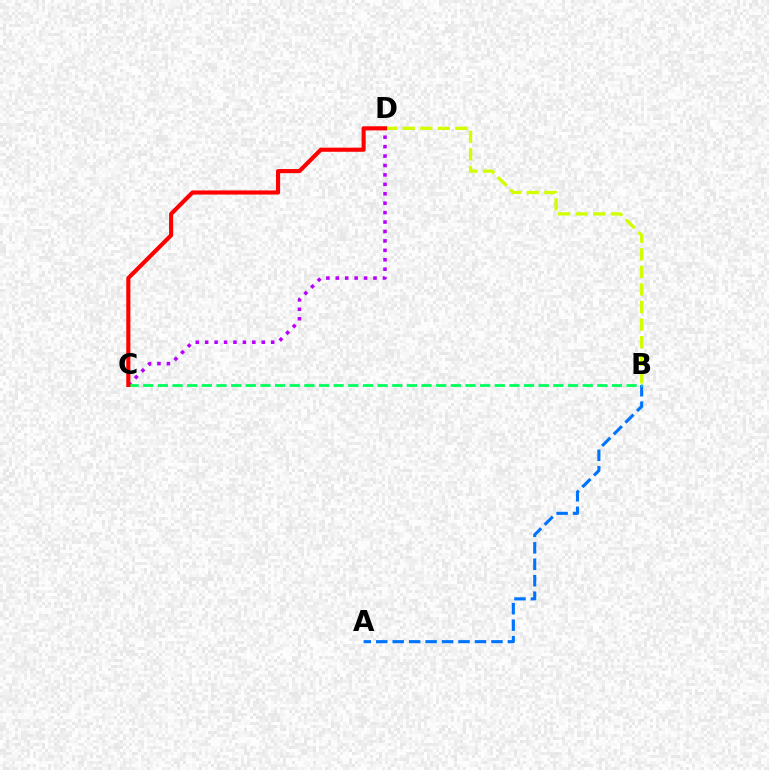{('A', 'B'): [{'color': '#0074ff', 'line_style': 'dashed', 'thickness': 2.24}], ('B', 'D'): [{'color': '#d1ff00', 'line_style': 'dashed', 'thickness': 2.39}], ('C', 'D'): [{'color': '#b900ff', 'line_style': 'dotted', 'thickness': 2.56}, {'color': '#ff0000', 'line_style': 'solid', 'thickness': 2.96}], ('B', 'C'): [{'color': '#00ff5c', 'line_style': 'dashed', 'thickness': 1.99}]}